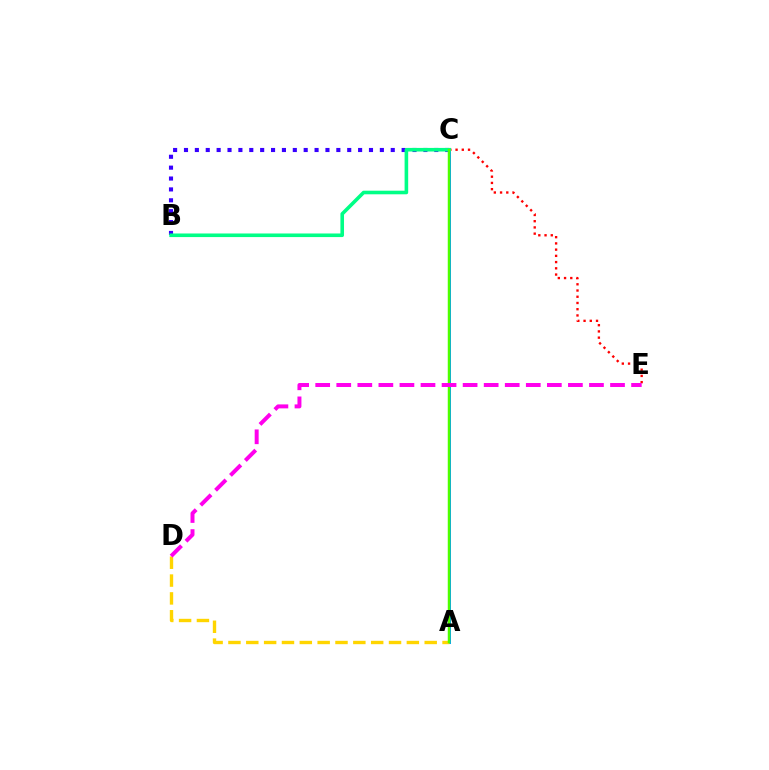{('A', 'C'): [{'color': '#009eff', 'line_style': 'solid', 'thickness': 2.14}, {'color': '#4fff00', 'line_style': 'solid', 'thickness': 1.78}], ('C', 'E'): [{'color': '#ff0000', 'line_style': 'dotted', 'thickness': 1.69}], ('B', 'C'): [{'color': '#3700ff', 'line_style': 'dotted', 'thickness': 2.96}, {'color': '#00ff86', 'line_style': 'solid', 'thickness': 2.59}], ('A', 'D'): [{'color': '#ffd500', 'line_style': 'dashed', 'thickness': 2.42}], ('D', 'E'): [{'color': '#ff00ed', 'line_style': 'dashed', 'thickness': 2.86}]}